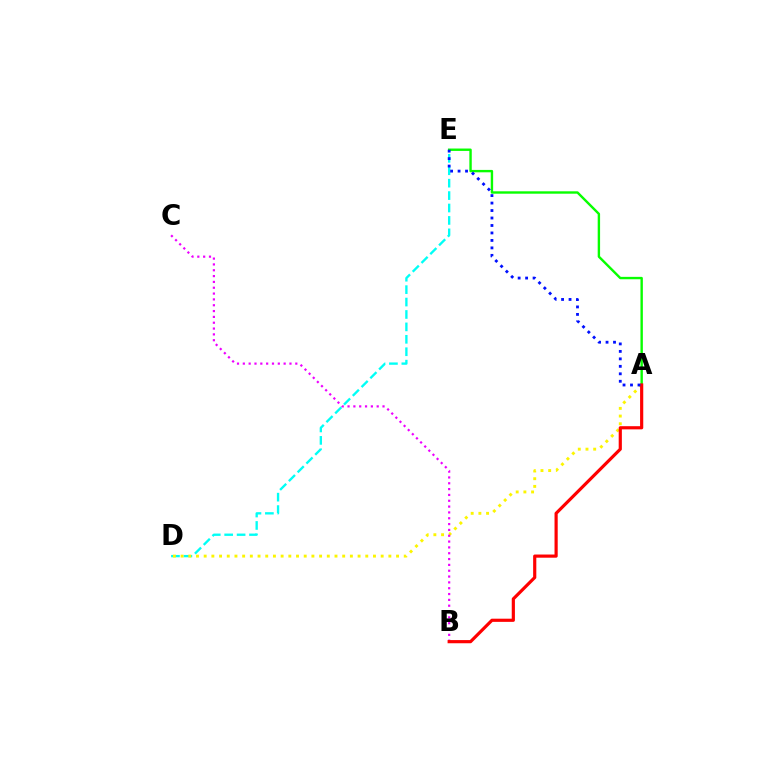{('D', 'E'): [{'color': '#00fff6', 'line_style': 'dashed', 'thickness': 1.69}], ('A', 'E'): [{'color': '#08ff00', 'line_style': 'solid', 'thickness': 1.72}, {'color': '#0010ff', 'line_style': 'dotted', 'thickness': 2.03}], ('A', 'D'): [{'color': '#fcf500', 'line_style': 'dotted', 'thickness': 2.09}], ('B', 'C'): [{'color': '#ee00ff', 'line_style': 'dotted', 'thickness': 1.58}], ('A', 'B'): [{'color': '#ff0000', 'line_style': 'solid', 'thickness': 2.28}]}